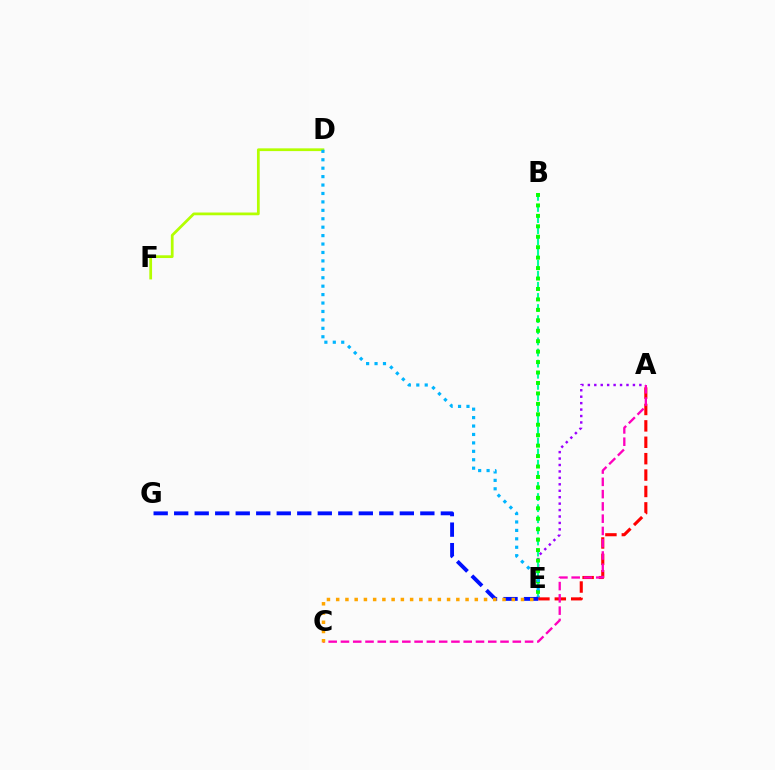{('A', 'E'): [{'color': '#9b00ff', 'line_style': 'dotted', 'thickness': 1.75}, {'color': '#ff0000', 'line_style': 'dashed', 'thickness': 2.23}], ('D', 'F'): [{'color': '#b3ff00', 'line_style': 'solid', 'thickness': 1.98}], ('B', 'E'): [{'color': '#00ff9d', 'line_style': 'dashed', 'thickness': 1.51}, {'color': '#08ff00', 'line_style': 'dotted', 'thickness': 2.84}], ('D', 'E'): [{'color': '#00b5ff', 'line_style': 'dotted', 'thickness': 2.29}], ('A', 'C'): [{'color': '#ff00bd', 'line_style': 'dashed', 'thickness': 1.67}], ('E', 'G'): [{'color': '#0010ff', 'line_style': 'dashed', 'thickness': 2.79}], ('C', 'E'): [{'color': '#ffa500', 'line_style': 'dotted', 'thickness': 2.51}]}